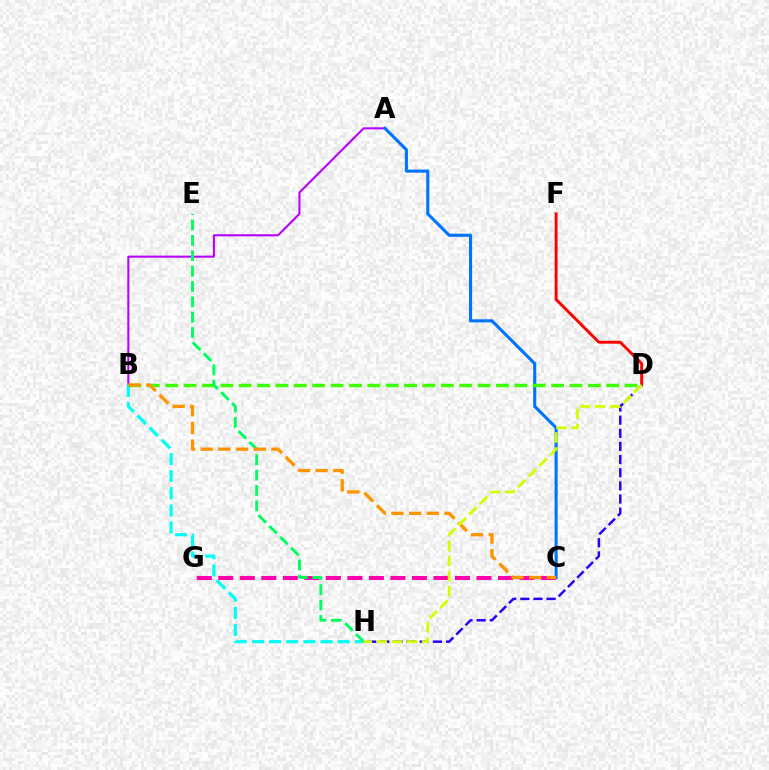{('A', 'B'): [{'color': '#b900ff', 'line_style': 'solid', 'thickness': 1.5}], ('A', 'C'): [{'color': '#0074ff', 'line_style': 'solid', 'thickness': 2.23}], ('B', 'H'): [{'color': '#00fff6', 'line_style': 'dashed', 'thickness': 2.33}], ('B', 'D'): [{'color': '#3dff00', 'line_style': 'dashed', 'thickness': 2.5}], ('C', 'G'): [{'color': '#ff00ac', 'line_style': 'dashed', 'thickness': 2.92}], ('E', 'H'): [{'color': '#00ff5c', 'line_style': 'dashed', 'thickness': 2.09}], ('D', 'F'): [{'color': '#ff0000', 'line_style': 'solid', 'thickness': 2.1}], ('B', 'C'): [{'color': '#ff9400', 'line_style': 'dashed', 'thickness': 2.4}], ('D', 'H'): [{'color': '#2500ff', 'line_style': 'dashed', 'thickness': 1.79}, {'color': '#d1ff00', 'line_style': 'dashed', 'thickness': 2.04}]}